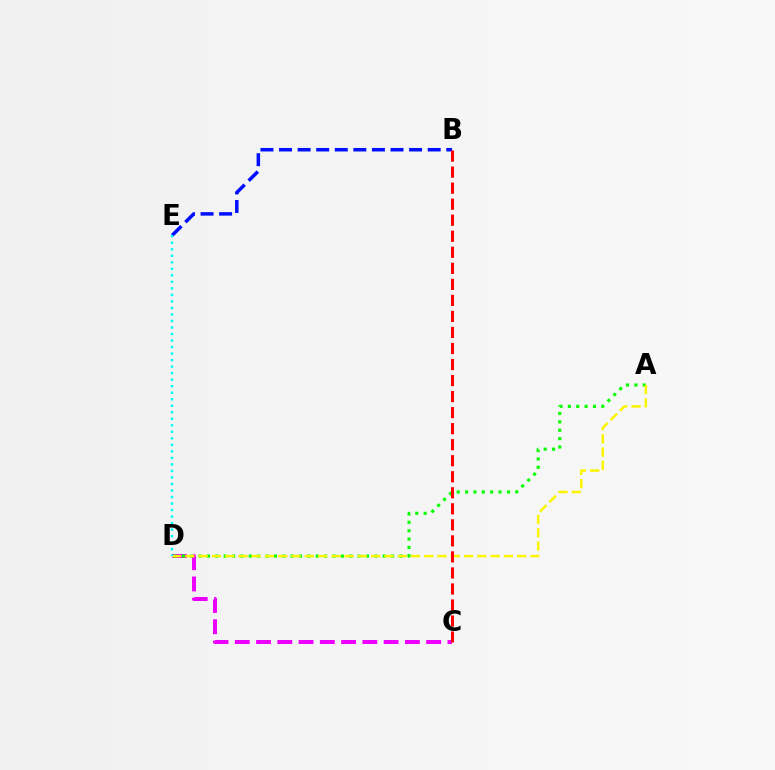{('C', 'D'): [{'color': '#ee00ff', 'line_style': 'dashed', 'thickness': 2.89}], ('B', 'E'): [{'color': '#0010ff', 'line_style': 'dashed', 'thickness': 2.52}], ('A', 'D'): [{'color': '#08ff00', 'line_style': 'dotted', 'thickness': 2.27}, {'color': '#fcf500', 'line_style': 'dashed', 'thickness': 1.8}], ('D', 'E'): [{'color': '#00fff6', 'line_style': 'dotted', 'thickness': 1.77}], ('B', 'C'): [{'color': '#ff0000', 'line_style': 'dashed', 'thickness': 2.18}]}